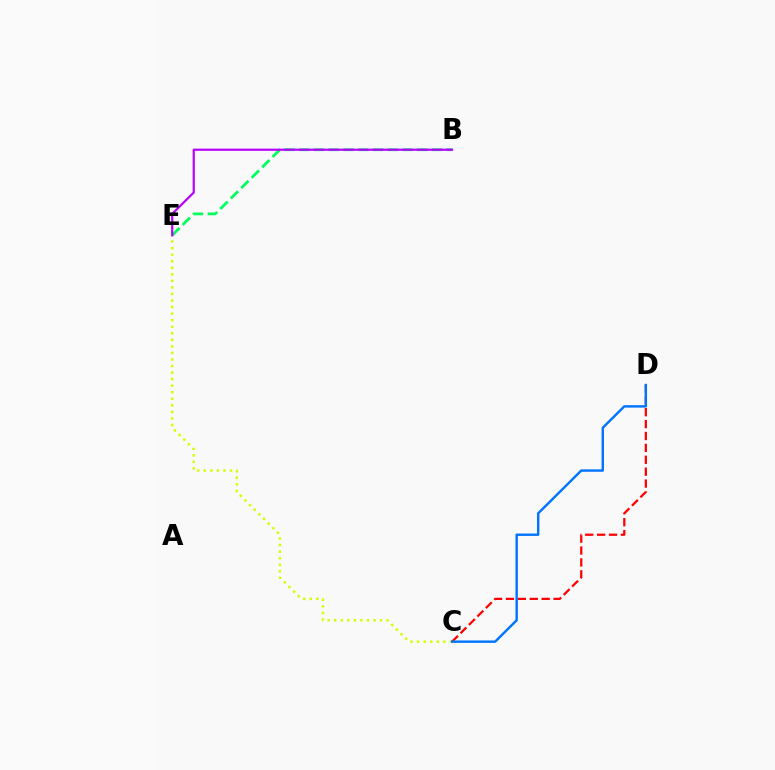{('C', 'E'): [{'color': '#d1ff00', 'line_style': 'dotted', 'thickness': 1.78}], ('B', 'E'): [{'color': '#00ff5c', 'line_style': 'dashed', 'thickness': 2.0}, {'color': '#b900ff', 'line_style': 'solid', 'thickness': 1.58}], ('C', 'D'): [{'color': '#ff0000', 'line_style': 'dashed', 'thickness': 1.62}, {'color': '#0074ff', 'line_style': 'solid', 'thickness': 1.74}]}